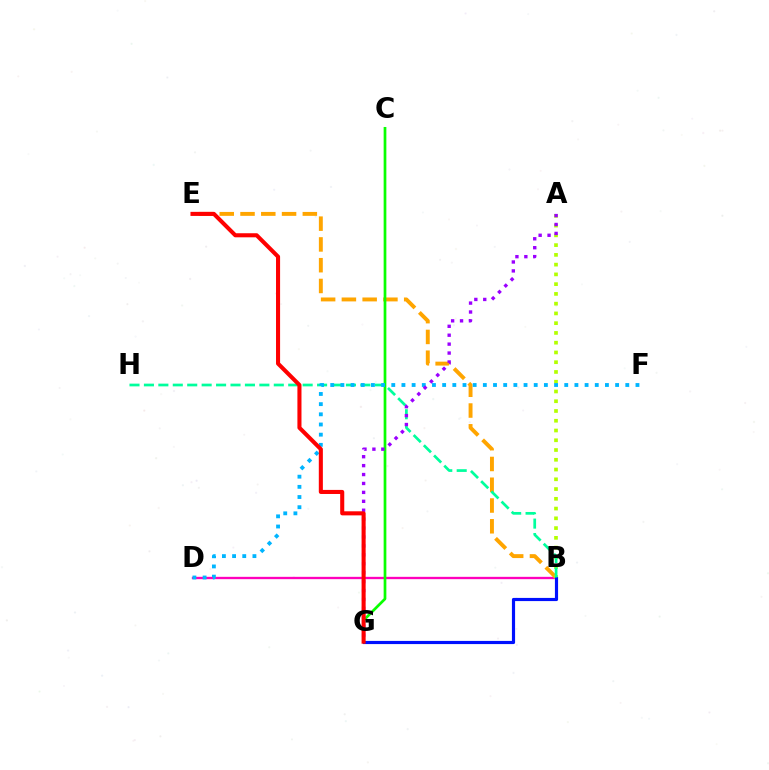{('B', 'D'): [{'color': '#ff00bd', 'line_style': 'solid', 'thickness': 1.67}], ('B', 'E'): [{'color': '#ffa500', 'line_style': 'dashed', 'thickness': 2.82}], ('A', 'B'): [{'color': '#b3ff00', 'line_style': 'dotted', 'thickness': 2.65}], ('B', 'G'): [{'color': '#0010ff', 'line_style': 'solid', 'thickness': 2.28}], ('B', 'H'): [{'color': '#00ff9d', 'line_style': 'dashed', 'thickness': 1.96}], ('C', 'G'): [{'color': '#08ff00', 'line_style': 'solid', 'thickness': 1.95}], ('D', 'F'): [{'color': '#00b5ff', 'line_style': 'dotted', 'thickness': 2.76}], ('A', 'G'): [{'color': '#9b00ff', 'line_style': 'dotted', 'thickness': 2.42}], ('E', 'G'): [{'color': '#ff0000', 'line_style': 'solid', 'thickness': 2.93}]}